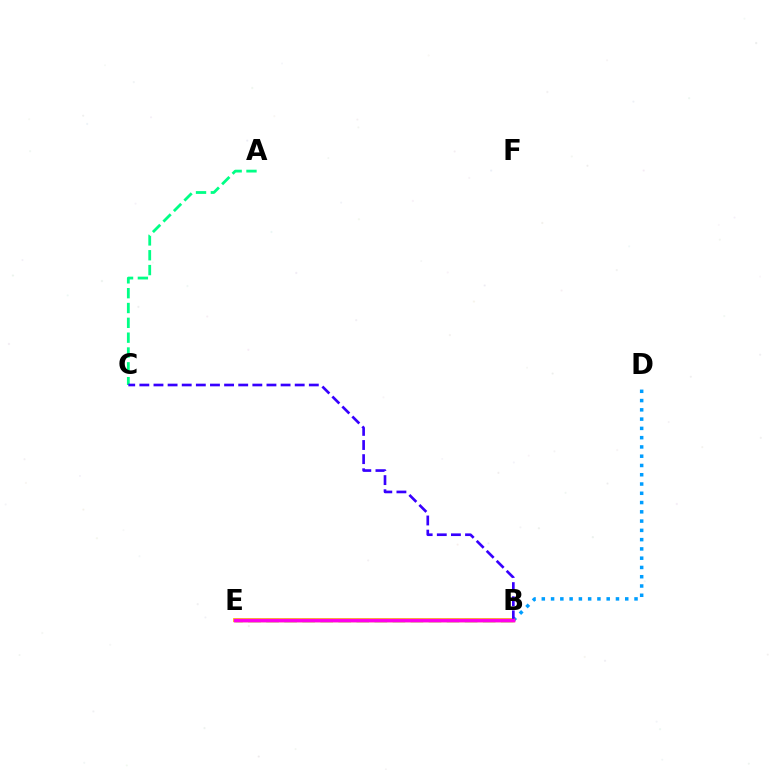{('B', 'D'): [{'color': '#009eff', 'line_style': 'dotted', 'thickness': 2.52}], ('B', 'E'): [{'color': '#4fff00', 'line_style': 'dashed', 'thickness': 2.45}, {'color': '#ff0000', 'line_style': 'solid', 'thickness': 2.45}, {'color': '#ffd500', 'line_style': 'solid', 'thickness': 2.8}, {'color': '#ff00ed', 'line_style': 'solid', 'thickness': 2.5}], ('A', 'C'): [{'color': '#00ff86', 'line_style': 'dashed', 'thickness': 2.01}], ('B', 'C'): [{'color': '#3700ff', 'line_style': 'dashed', 'thickness': 1.92}]}